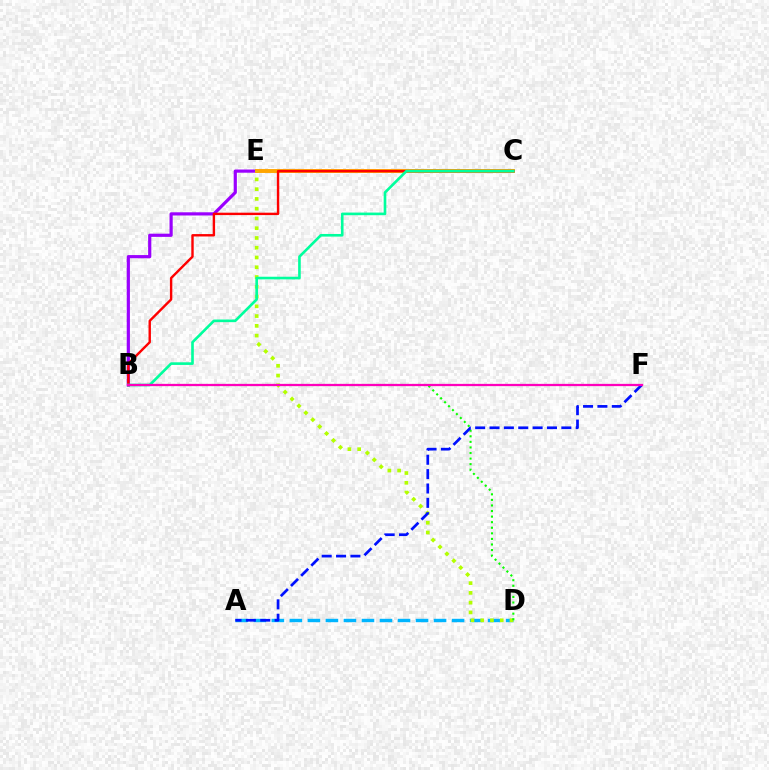{('B', 'E'): [{'color': '#9b00ff', 'line_style': 'solid', 'thickness': 2.29}], ('C', 'E'): [{'color': '#ffa500', 'line_style': 'solid', 'thickness': 2.82}], ('A', 'D'): [{'color': '#00b5ff', 'line_style': 'dashed', 'thickness': 2.45}], ('D', 'E'): [{'color': '#b3ff00', 'line_style': 'dotted', 'thickness': 2.65}], ('B', 'D'): [{'color': '#08ff00', 'line_style': 'dotted', 'thickness': 1.51}], ('B', 'C'): [{'color': '#ff0000', 'line_style': 'solid', 'thickness': 1.73}, {'color': '#00ff9d', 'line_style': 'solid', 'thickness': 1.9}], ('A', 'F'): [{'color': '#0010ff', 'line_style': 'dashed', 'thickness': 1.95}], ('B', 'F'): [{'color': '#ff00bd', 'line_style': 'solid', 'thickness': 1.63}]}